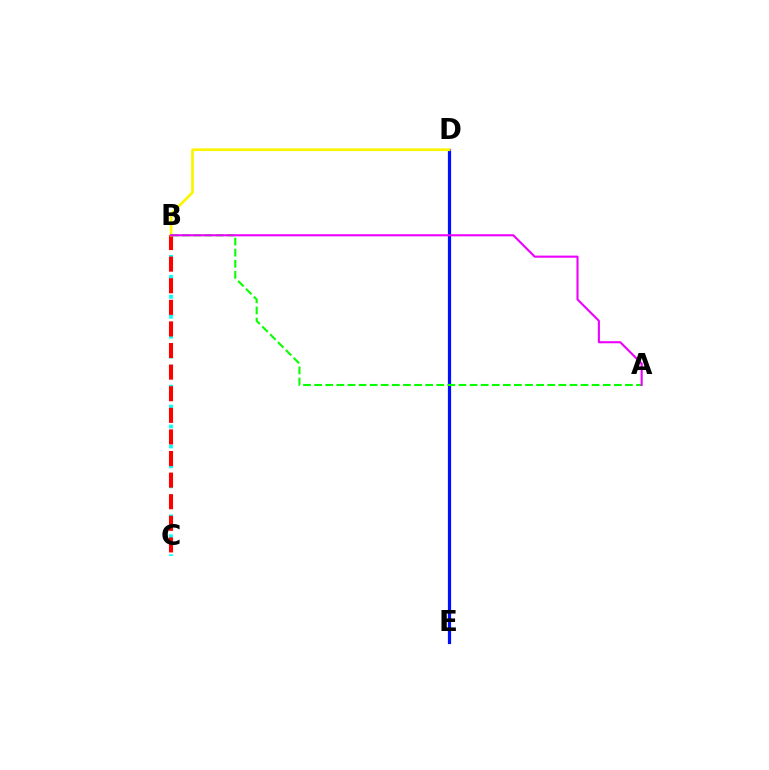{('B', 'C'): [{'color': '#00fff6', 'line_style': 'dotted', 'thickness': 2.71}, {'color': '#ff0000', 'line_style': 'dashed', 'thickness': 2.93}], ('D', 'E'): [{'color': '#0010ff', 'line_style': 'solid', 'thickness': 2.31}], ('B', 'D'): [{'color': '#fcf500', 'line_style': 'solid', 'thickness': 1.95}], ('A', 'B'): [{'color': '#08ff00', 'line_style': 'dashed', 'thickness': 1.51}, {'color': '#ee00ff', 'line_style': 'solid', 'thickness': 1.51}]}